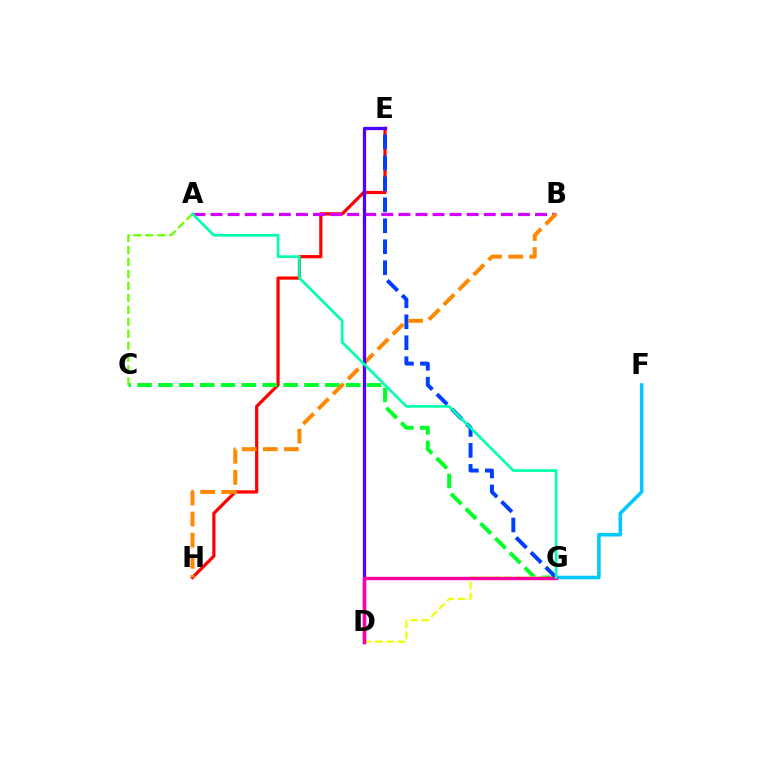{('F', 'G'): [{'color': '#00c7ff', 'line_style': 'solid', 'thickness': 2.56}], ('E', 'H'): [{'color': '#ff0000', 'line_style': 'solid', 'thickness': 2.32}], ('C', 'G'): [{'color': '#00ff27', 'line_style': 'dashed', 'thickness': 2.83}], ('A', 'B'): [{'color': '#d600ff', 'line_style': 'dashed', 'thickness': 2.32}], ('D', 'G'): [{'color': '#eeff00', 'line_style': 'dashed', 'thickness': 1.53}, {'color': '#ff00a0', 'line_style': 'solid', 'thickness': 2.46}], ('A', 'C'): [{'color': '#66ff00', 'line_style': 'dashed', 'thickness': 1.62}], ('E', 'G'): [{'color': '#003fff', 'line_style': 'dashed', 'thickness': 2.85}], ('B', 'H'): [{'color': '#ff8800', 'line_style': 'dashed', 'thickness': 2.87}], ('D', 'E'): [{'color': '#4f00ff', 'line_style': 'solid', 'thickness': 2.35}], ('A', 'G'): [{'color': '#00ffaf', 'line_style': 'solid', 'thickness': 1.93}]}